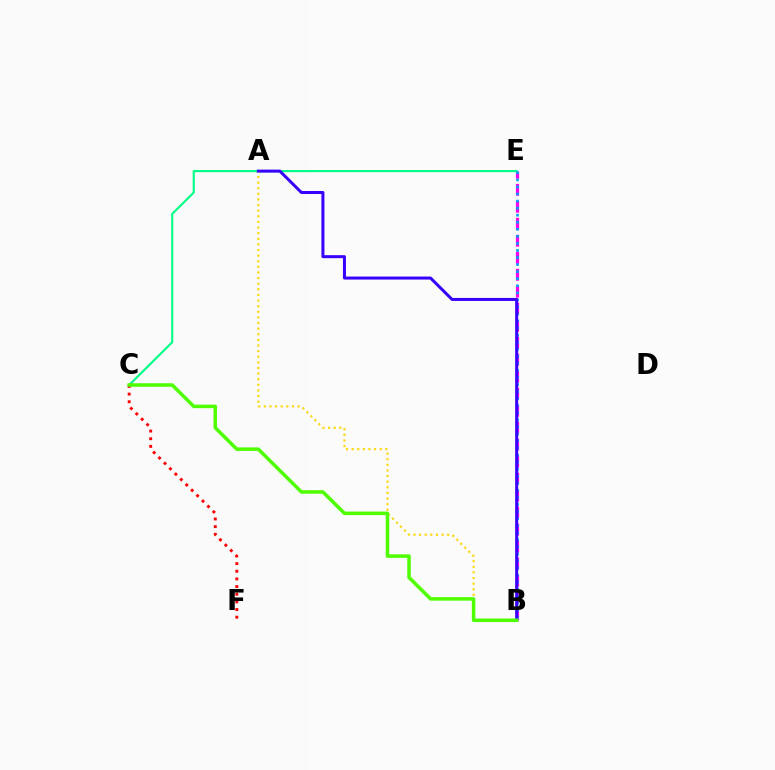{('B', 'E'): [{'color': '#ff00ed', 'line_style': 'dashed', 'thickness': 2.31}, {'color': '#009eff', 'line_style': 'dotted', 'thickness': 1.92}], ('C', 'E'): [{'color': '#00ff86', 'line_style': 'solid', 'thickness': 1.53}], ('A', 'B'): [{'color': '#ffd500', 'line_style': 'dotted', 'thickness': 1.53}, {'color': '#3700ff', 'line_style': 'solid', 'thickness': 2.17}], ('C', 'F'): [{'color': '#ff0000', 'line_style': 'dotted', 'thickness': 2.08}], ('B', 'C'): [{'color': '#4fff00', 'line_style': 'solid', 'thickness': 2.54}]}